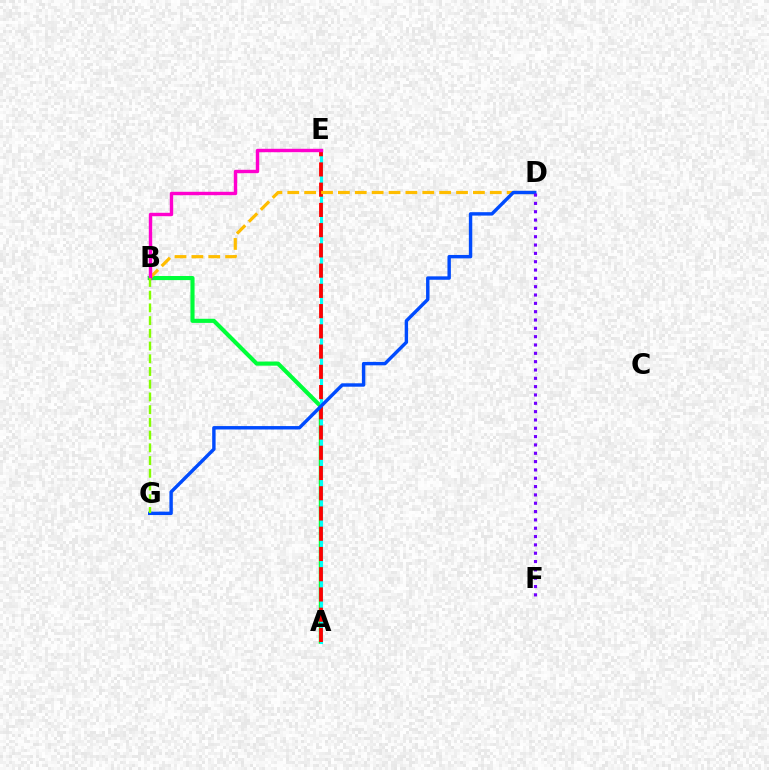{('A', 'B'): [{'color': '#00ff39', 'line_style': 'solid', 'thickness': 2.96}], ('A', 'E'): [{'color': '#00fff6', 'line_style': 'solid', 'thickness': 2.24}, {'color': '#ff0000', 'line_style': 'dashed', 'thickness': 2.75}], ('B', 'D'): [{'color': '#ffbd00', 'line_style': 'dashed', 'thickness': 2.29}], ('D', 'G'): [{'color': '#004bff', 'line_style': 'solid', 'thickness': 2.46}], ('B', 'E'): [{'color': '#ff00cf', 'line_style': 'solid', 'thickness': 2.46}], ('B', 'G'): [{'color': '#84ff00', 'line_style': 'dashed', 'thickness': 1.73}], ('D', 'F'): [{'color': '#7200ff', 'line_style': 'dotted', 'thickness': 2.26}]}